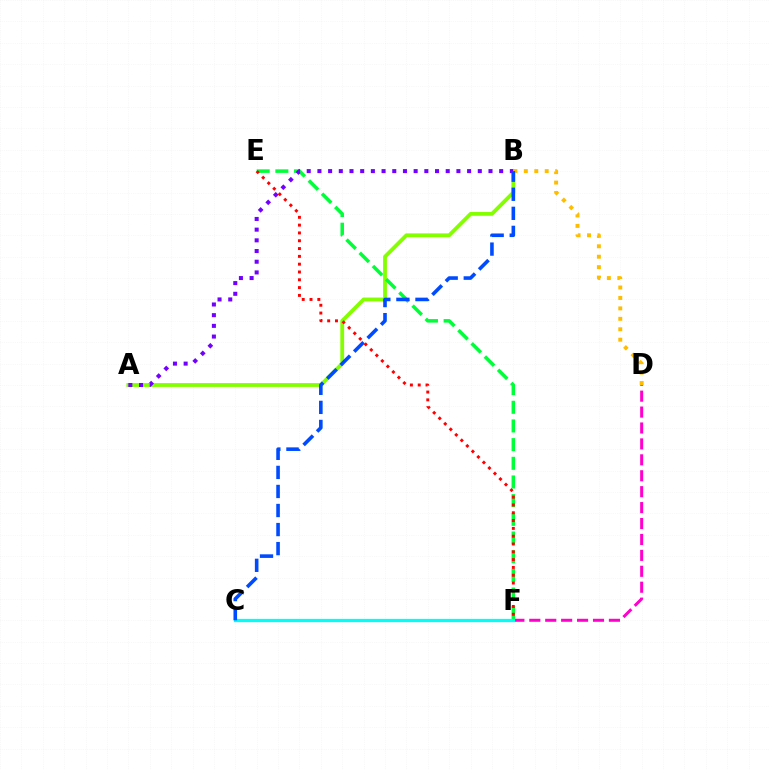{('A', 'B'): [{'color': '#84ff00', 'line_style': 'solid', 'thickness': 2.74}, {'color': '#7200ff', 'line_style': 'dotted', 'thickness': 2.91}], ('D', 'F'): [{'color': '#ff00cf', 'line_style': 'dashed', 'thickness': 2.16}], ('E', 'F'): [{'color': '#00ff39', 'line_style': 'dashed', 'thickness': 2.54}, {'color': '#ff0000', 'line_style': 'dotted', 'thickness': 2.12}], ('C', 'F'): [{'color': '#00fff6', 'line_style': 'solid', 'thickness': 2.35}], ('B', 'D'): [{'color': '#ffbd00', 'line_style': 'dotted', 'thickness': 2.84}], ('B', 'C'): [{'color': '#004bff', 'line_style': 'dashed', 'thickness': 2.59}]}